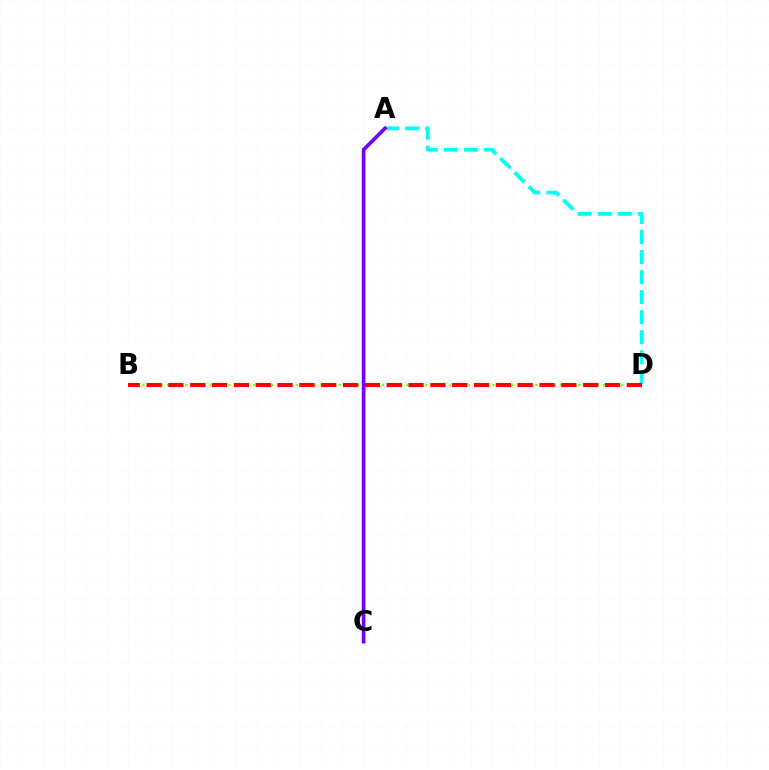{('B', 'D'): [{'color': '#84ff00', 'line_style': 'dotted', 'thickness': 1.67}, {'color': '#ff0000', 'line_style': 'dashed', 'thickness': 2.97}], ('A', 'D'): [{'color': '#00fff6', 'line_style': 'dashed', 'thickness': 2.72}], ('A', 'C'): [{'color': '#7200ff', 'line_style': 'solid', 'thickness': 2.62}]}